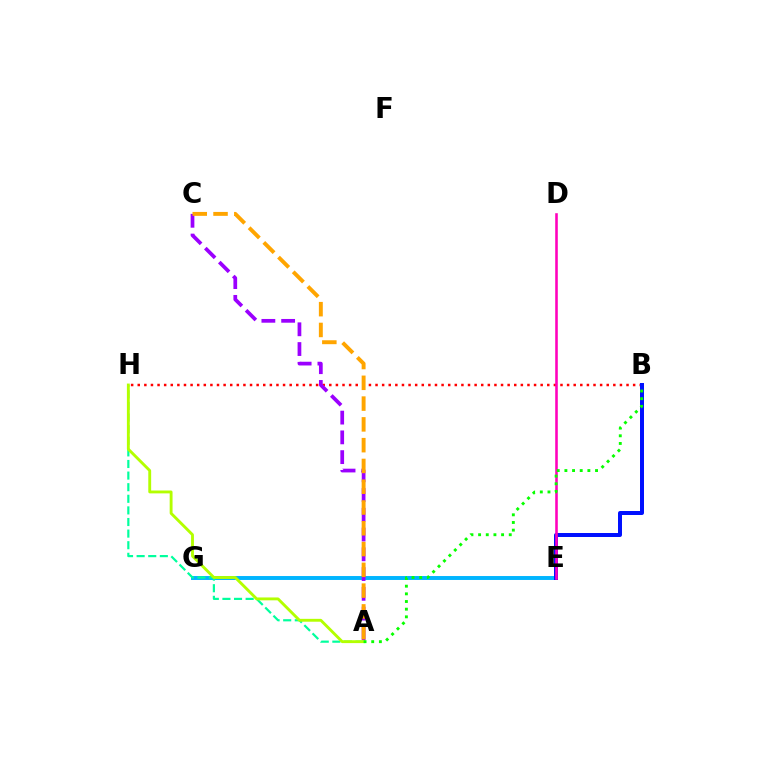{('E', 'G'): [{'color': '#00b5ff', 'line_style': 'solid', 'thickness': 2.83}], ('B', 'H'): [{'color': '#ff0000', 'line_style': 'dotted', 'thickness': 1.79}], ('A', 'H'): [{'color': '#00ff9d', 'line_style': 'dashed', 'thickness': 1.58}, {'color': '#b3ff00', 'line_style': 'solid', 'thickness': 2.07}], ('B', 'E'): [{'color': '#0010ff', 'line_style': 'solid', 'thickness': 2.87}], ('A', 'C'): [{'color': '#9b00ff', 'line_style': 'dashed', 'thickness': 2.68}, {'color': '#ffa500', 'line_style': 'dashed', 'thickness': 2.82}], ('D', 'E'): [{'color': '#ff00bd', 'line_style': 'solid', 'thickness': 1.86}], ('A', 'B'): [{'color': '#08ff00', 'line_style': 'dotted', 'thickness': 2.08}]}